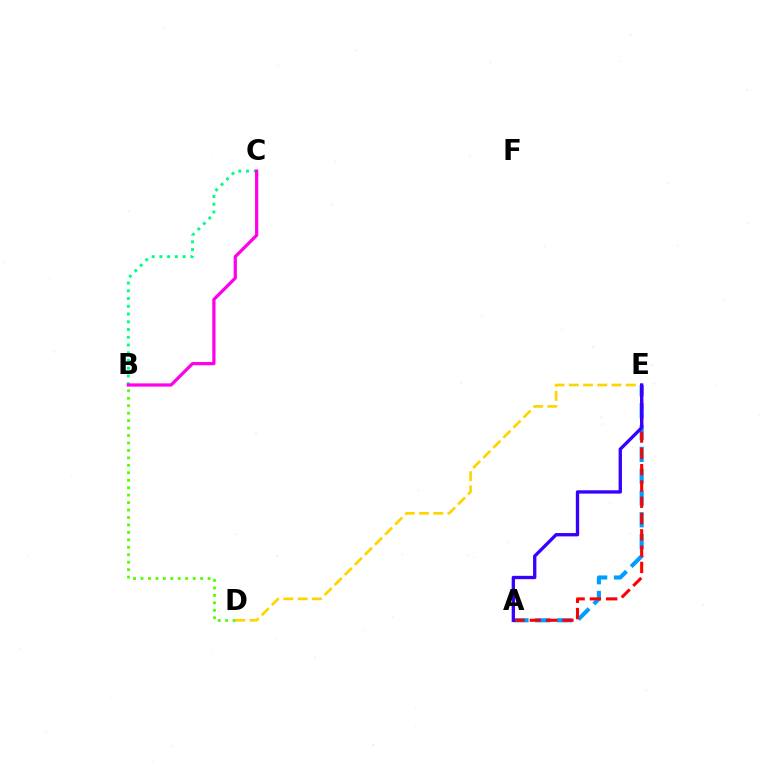{('D', 'E'): [{'color': '#ffd500', 'line_style': 'dashed', 'thickness': 1.94}], ('B', 'C'): [{'color': '#00ff86', 'line_style': 'dotted', 'thickness': 2.1}, {'color': '#ff00ed', 'line_style': 'solid', 'thickness': 2.33}], ('B', 'D'): [{'color': '#4fff00', 'line_style': 'dotted', 'thickness': 2.02}], ('A', 'E'): [{'color': '#009eff', 'line_style': 'dashed', 'thickness': 2.96}, {'color': '#ff0000', 'line_style': 'dashed', 'thickness': 2.21}, {'color': '#3700ff', 'line_style': 'solid', 'thickness': 2.39}]}